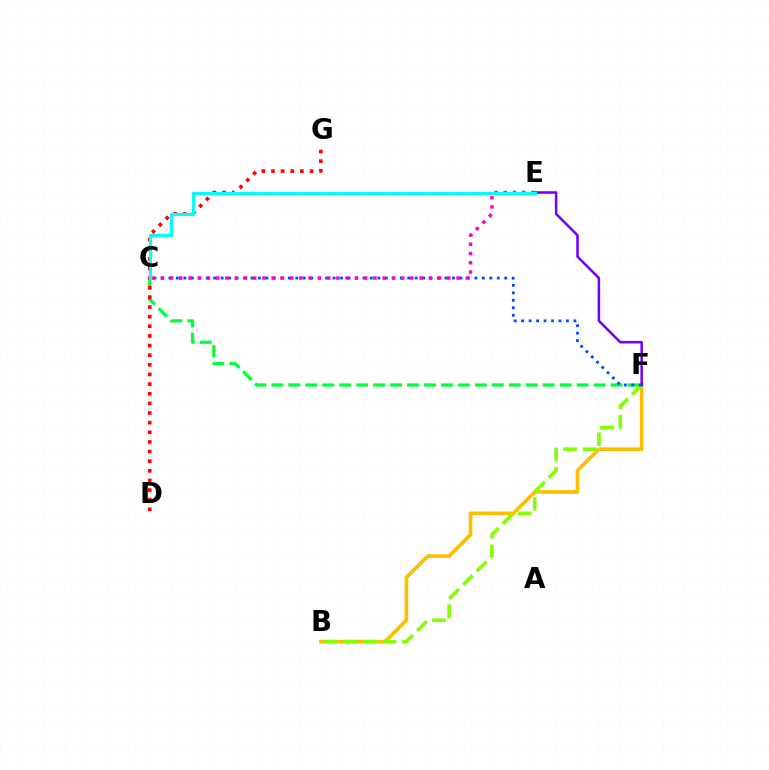{('C', 'F'): [{'color': '#00ff39', 'line_style': 'dashed', 'thickness': 2.3}, {'color': '#004bff', 'line_style': 'dotted', 'thickness': 2.03}], ('B', 'F'): [{'color': '#ffbd00', 'line_style': 'solid', 'thickness': 2.63}, {'color': '#84ff00', 'line_style': 'dashed', 'thickness': 2.64}], ('E', 'F'): [{'color': '#7200ff', 'line_style': 'solid', 'thickness': 1.82}], ('D', 'G'): [{'color': '#ff0000', 'line_style': 'dotted', 'thickness': 2.62}], ('C', 'E'): [{'color': '#ff00cf', 'line_style': 'dotted', 'thickness': 2.51}, {'color': '#00fff6', 'line_style': 'solid', 'thickness': 2.28}]}